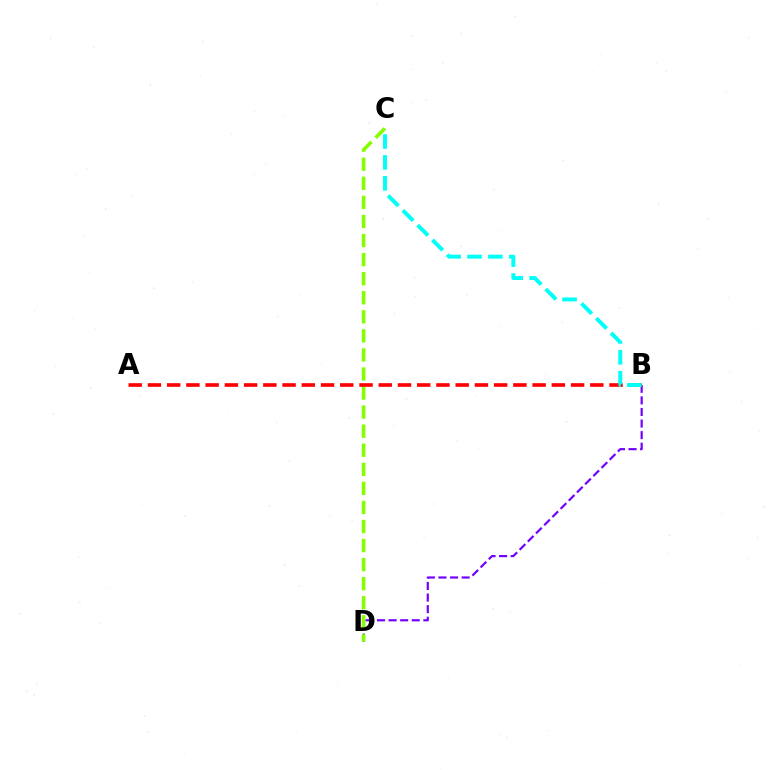{('B', 'D'): [{'color': '#7200ff', 'line_style': 'dashed', 'thickness': 1.57}], ('C', 'D'): [{'color': '#84ff00', 'line_style': 'dashed', 'thickness': 2.59}], ('A', 'B'): [{'color': '#ff0000', 'line_style': 'dashed', 'thickness': 2.61}], ('B', 'C'): [{'color': '#00fff6', 'line_style': 'dashed', 'thickness': 2.84}]}